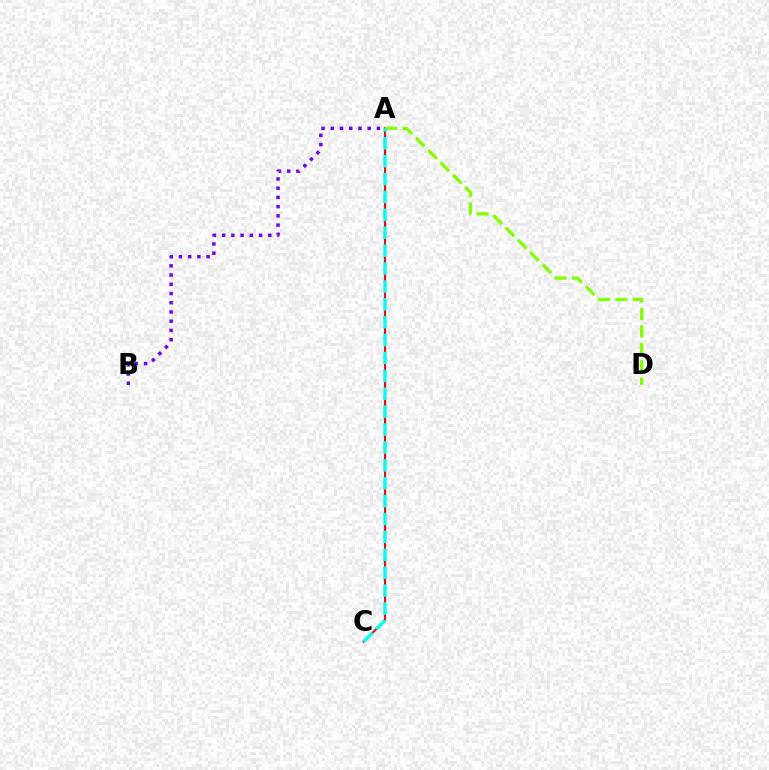{('A', 'B'): [{'color': '#7200ff', 'line_style': 'dotted', 'thickness': 2.51}], ('A', 'C'): [{'color': '#ff0000', 'line_style': 'solid', 'thickness': 1.51}, {'color': '#00fff6', 'line_style': 'dashed', 'thickness': 2.43}], ('A', 'D'): [{'color': '#84ff00', 'line_style': 'dashed', 'thickness': 2.37}]}